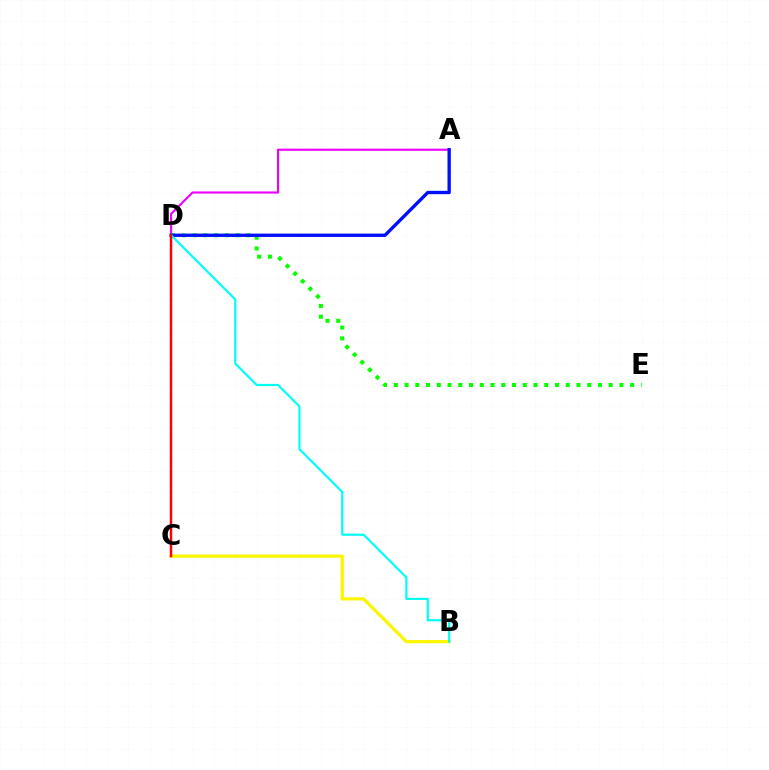{('A', 'D'): [{'color': '#ee00ff', 'line_style': 'solid', 'thickness': 1.53}, {'color': '#0010ff', 'line_style': 'solid', 'thickness': 2.41}], ('D', 'E'): [{'color': '#08ff00', 'line_style': 'dotted', 'thickness': 2.92}], ('B', 'C'): [{'color': '#fcf500', 'line_style': 'solid', 'thickness': 2.33}], ('B', 'D'): [{'color': '#00fff6', 'line_style': 'solid', 'thickness': 1.58}], ('C', 'D'): [{'color': '#ff0000', 'line_style': 'solid', 'thickness': 1.76}]}